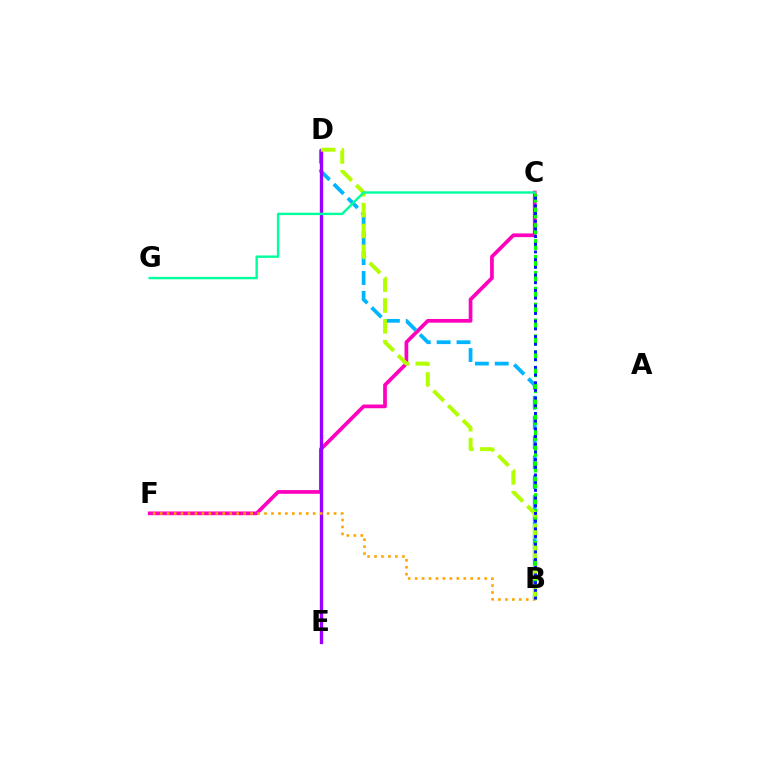{('C', 'F'): [{'color': '#ff00bd', 'line_style': 'solid', 'thickness': 2.67}], ('D', 'E'): [{'color': '#ff0000', 'line_style': 'solid', 'thickness': 1.87}, {'color': '#9b00ff', 'line_style': 'solid', 'thickness': 2.4}], ('B', 'D'): [{'color': '#00b5ff', 'line_style': 'dashed', 'thickness': 2.7}, {'color': '#b3ff00', 'line_style': 'dashed', 'thickness': 2.83}], ('B', 'C'): [{'color': '#08ff00', 'line_style': 'dashed', 'thickness': 2.16}, {'color': '#0010ff', 'line_style': 'dotted', 'thickness': 2.09}], ('C', 'G'): [{'color': '#00ff9d', 'line_style': 'solid', 'thickness': 1.74}], ('B', 'F'): [{'color': '#ffa500', 'line_style': 'dotted', 'thickness': 1.89}]}